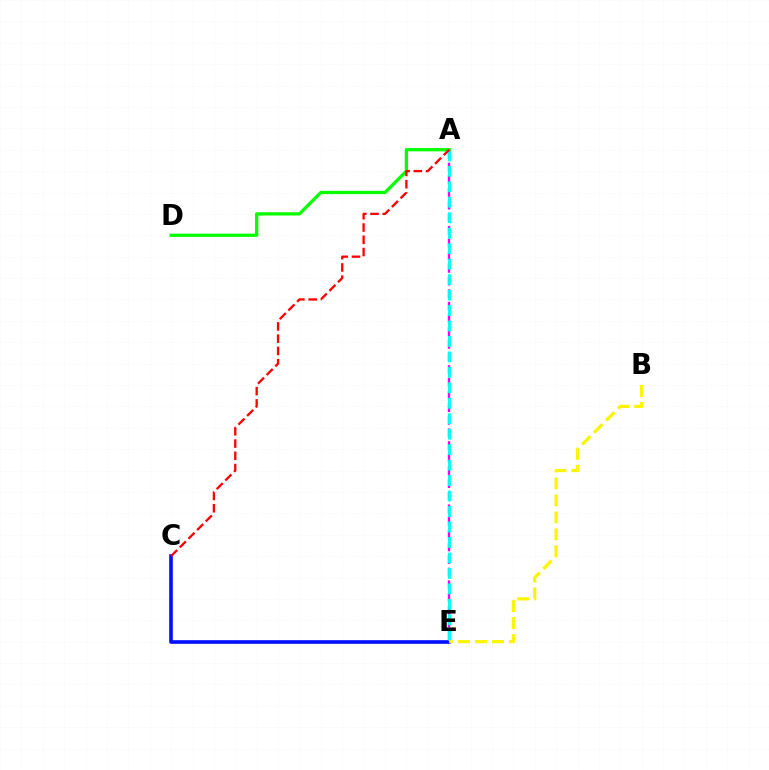{('A', 'E'): [{'color': '#ee00ff', 'line_style': 'dashed', 'thickness': 1.72}, {'color': '#00fff6', 'line_style': 'dashed', 'thickness': 2.1}], ('C', 'E'): [{'color': '#0010ff', 'line_style': 'solid', 'thickness': 2.61}], ('A', 'D'): [{'color': '#08ff00', 'line_style': 'solid', 'thickness': 2.35}], ('A', 'C'): [{'color': '#ff0000', 'line_style': 'dashed', 'thickness': 1.67}], ('B', 'E'): [{'color': '#fcf500', 'line_style': 'dashed', 'thickness': 2.31}]}